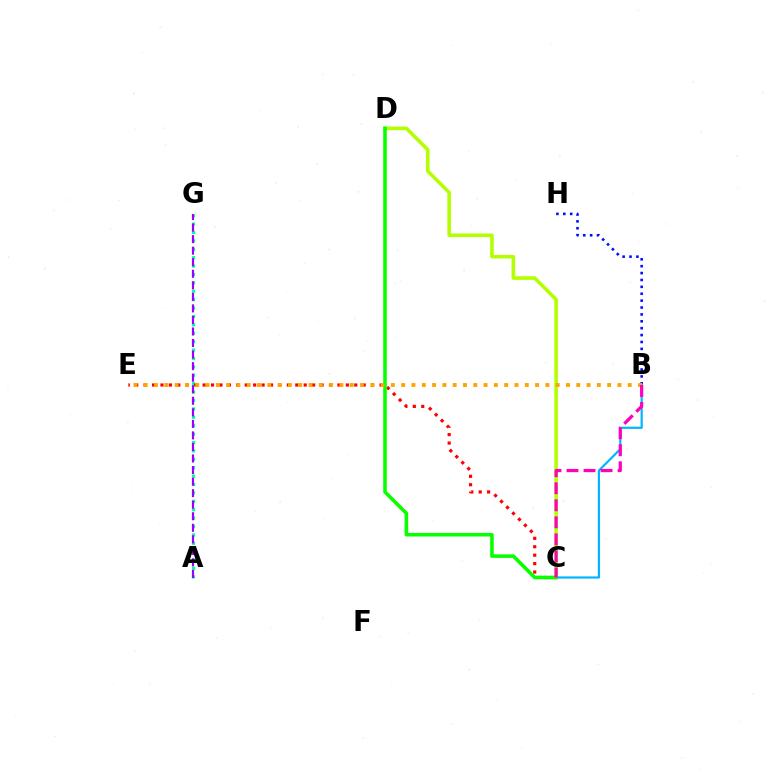{('A', 'G'): [{'color': '#00ff9d', 'line_style': 'dotted', 'thickness': 2.28}, {'color': '#9b00ff', 'line_style': 'dashed', 'thickness': 1.57}], ('C', 'D'): [{'color': '#b3ff00', 'line_style': 'solid', 'thickness': 2.58}, {'color': '#08ff00', 'line_style': 'solid', 'thickness': 2.57}], ('B', 'H'): [{'color': '#0010ff', 'line_style': 'dotted', 'thickness': 1.87}], ('B', 'C'): [{'color': '#00b5ff', 'line_style': 'solid', 'thickness': 1.57}, {'color': '#ff00bd', 'line_style': 'dashed', 'thickness': 2.31}], ('C', 'E'): [{'color': '#ff0000', 'line_style': 'dotted', 'thickness': 2.29}], ('B', 'E'): [{'color': '#ffa500', 'line_style': 'dotted', 'thickness': 2.8}]}